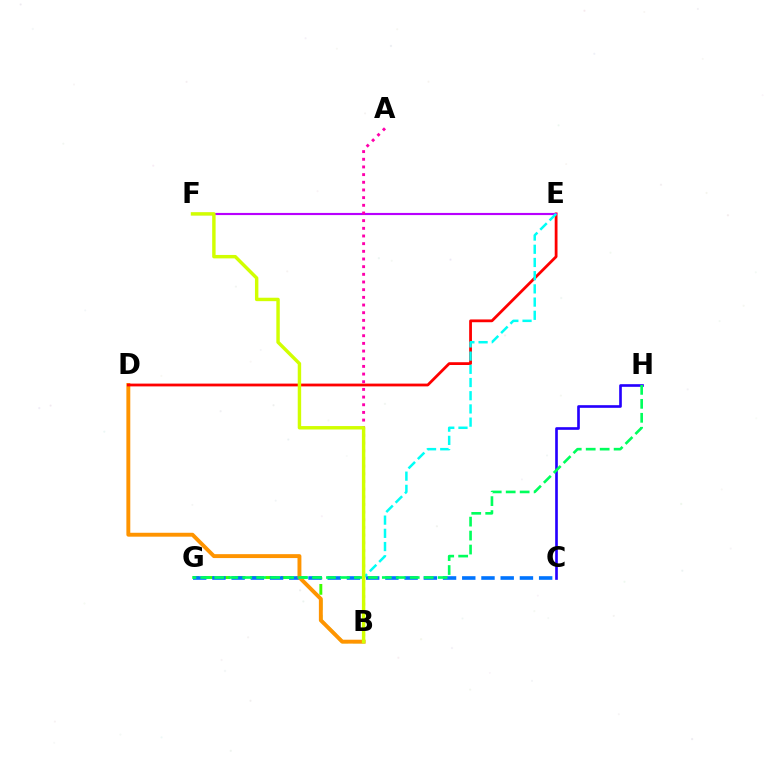{('B', 'G'): [{'color': '#3dff00', 'line_style': 'dashed', 'thickness': 2.1}], ('C', 'G'): [{'color': '#0074ff', 'line_style': 'dashed', 'thickness': 2.61}], ('B', 'D'): [{'color': '#ff9400', 'line_style': 'solid', 'thickness': 2.81}], ('D', 'E'): [{'color': '#ff0000', 'line_style': 'solid', 'thickness': 2.01}], ('C', 'H'): [{'color': '#2500ff', 'line_style': 'solid', 'thickness': 1.91}], ('G', 'H'): [{'color': '#00ff5c', 'line_style': 'dashed', 'thickness': 1.9}], ('E', 'F'): [{'color': '#b900ff', 'line_style': 'solid', 'thickness': 1.55}], ('A', 'B'): [{'color': '#ff00ac', 'line_style': 'dotted', 'thickness': 2.08}], ('B', 'E'): [{'color': '#00fff6', 'line_style': 'dashed', 'thickness': 1.79}], ('B', 'F'): [{'color': '#d1ff00', 'line_style': 'solid', 'thickness': 2.47}]}